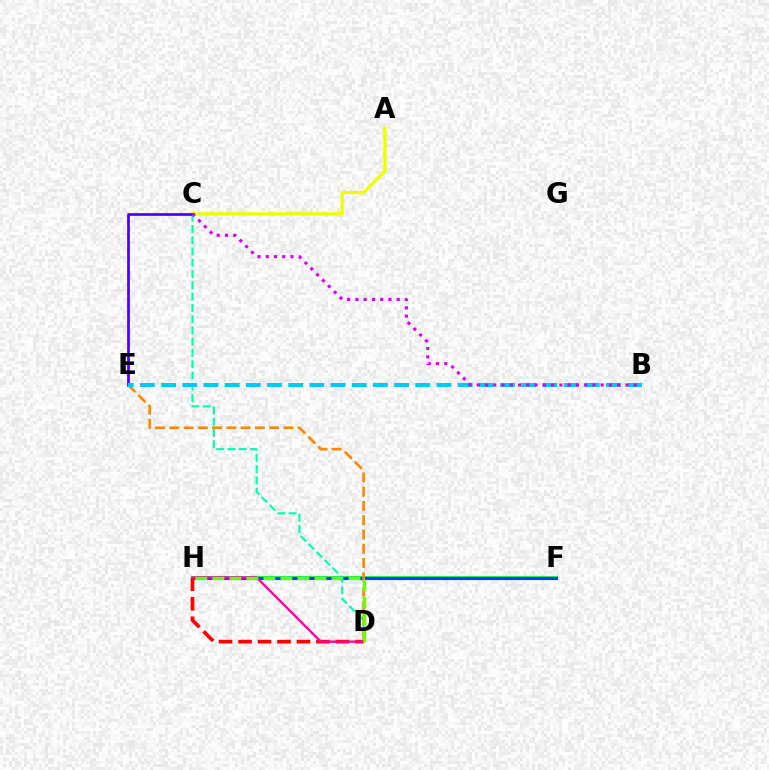{('F', 'H'): [{'color': '#00ff27', 'line_style': 'solid', 'thickness': 2.65}, {'color': '#003fff', 'line_style': 'solid', 'thickness': 2.27}], ('C', 'D'): [{'color': '#00ffaf', 'line_style': 'dashed', 'thickness': 1.53}], ('A', 'C'): [{'color': '#eeff00', 'line_style': 'solid', 'thickness': 2.31}], ('C', 'E'): [{'color': '#4f00ff', 'line_style': 'solid', 'thickness': 1.98}], ('D', 'H'): [{'color': '#ff0000', 'line_style': 'dashed', 'thickness': 2.65}, {'color': '#ff00a0', 'line_style': 'solid', 'thickness': 1.69}, {'color': '#66ff00', 'line_style': 'dashed', 'thickness': 2.31}], ('D', 'E'): [{'color': '#ff8800', 'line_style': 'dashed', 'thickness': 1.94}], ('B', 'E'): [{'color': '#00c7ff', 'line_style': 'dashed', 'thickness': 2.88}], ('B', 'C'): [{'color': '#d600ff', 'line_style': 'dotted', 'thickness': 2.25}]}